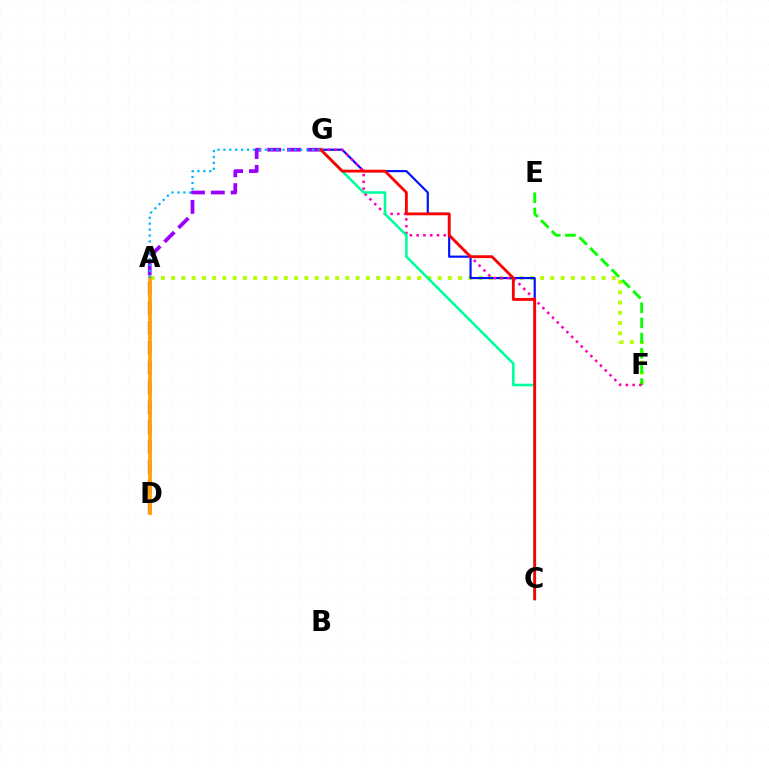{('A', 'F'): [{'color': '#b3ff00', 'line_style': 'dotted', 'thickness': 2.78}], ('D', 'G'): [{'color': '#9b00ff', 'line_style': 'dashed', 'thickness': 2.7}], ('A', 'D'): [{'color': '#ffa500', 'line_style': 'solid', 'thickness': 2.74}], ('C', 'G'): [{'color': '#0010ff', 'line_style': 'solid', 'thickness': 1.56}, {'color': '#00ff9d', 'line_style': 'solid', 'thickness': 1.86}, {'color': '#ff0000', 'line_style': 'solid', 'thickness': 2.02}], ('E', 'F'): [{'color': '#08ff00', 'line_style': 'dashed', 'thickness': 2.06}], ('F', 'G'): [{'color': '#ff00bd', 'line_style': 'dotted', 'thickness': 1.84}], ('A', 'G'): [{'color': '#00b5ff', 'line_style': 'dotted', 'thickness': 1.61}]}